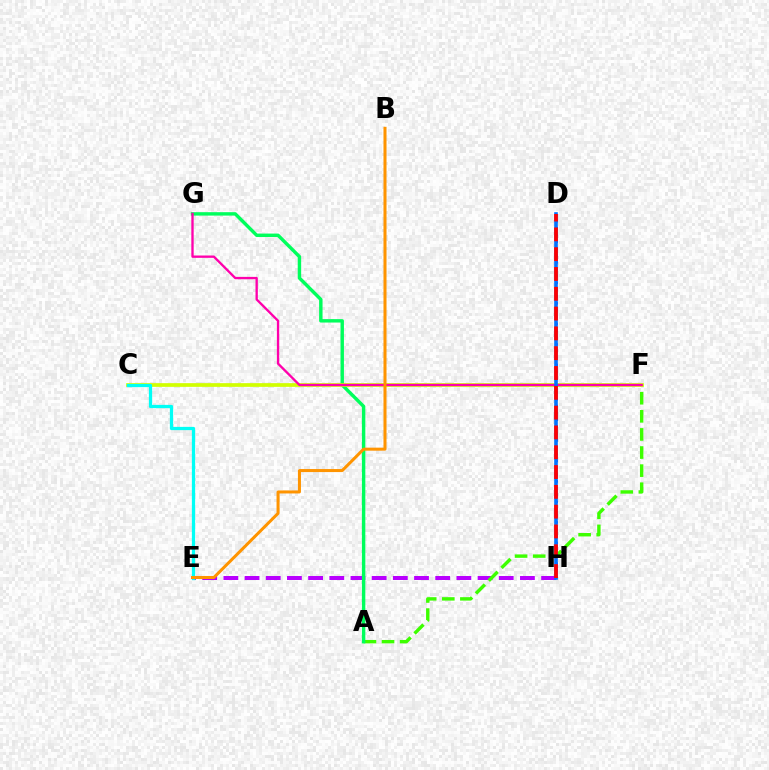{('E', 'H'): [{'color': '#b900ff', 'line_style': 'dashed', 'thickness': 2.88}], ('A', 'F'): [{'color': '#3dff00', 'line_style': 'dashed', 'thickness': 2.46}], ('A', 'G'): [{'color': '#00ff5c', 'line_style': 'solid', 'thickness': 2.46}], ('C', 'F'): [{'color': '#d1ff00', 'line_style': 'solid', 'thickness': 2.67}], ('D', 'H'): [{'color': '#2500ff', 'line_style': 'dotted', 'thickness': 1.86}, {'color': '#0074ff', 'line_style': 'solid', 'thickness': 2.61}, {'color': '#ff0000', 'line_style': 'dashed', 'thickness': 2.69}], ('C', 'E'): [{'color': '#00fff6', 'line_style': 'solid', 'thickness': 2.35}], ('F', 'G'): [{'color': '#ff00ac', 'line_style': 'solid', 'thickness': 1.68}], ('B', 'E'): [{'color': '#ff9400', 'line_style': 'solid', 'thickness': 2.18}]}